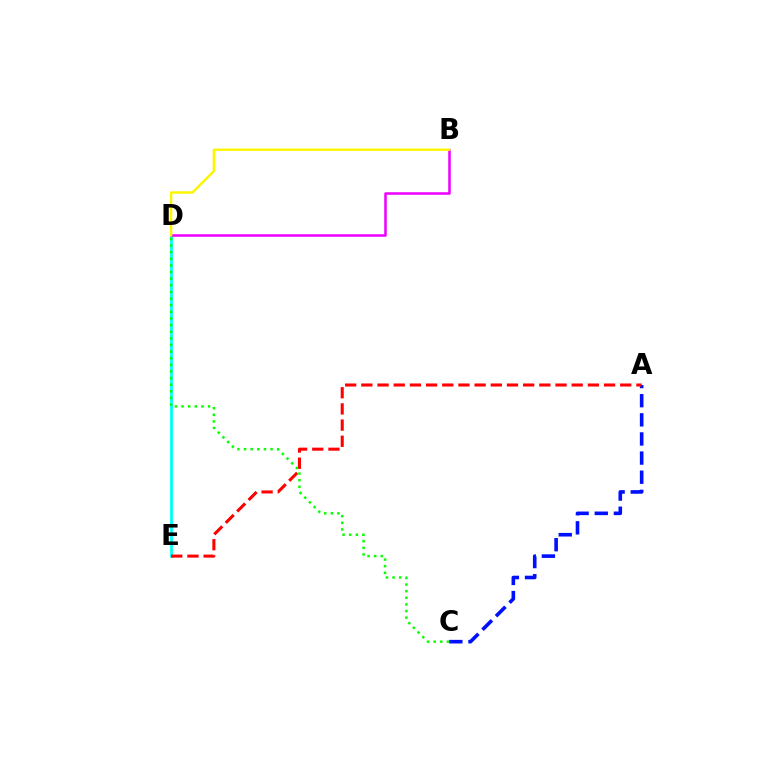{('D', 'E'): [{'color': '#00fff6', 'line_style': 'solid', 'thickness': 2.01}], ('B', 'D'): [{'color': '#ee00ff', 'line_style': 'solid', 'thickness': 1.82}, {'color': '#fcf500', 'line_style': 'solid', 'thickness': 1.75}], ('A', 'C'): [{'color': '#0010ff', 'line_style': 'dashed', 'thickness': 2.6}], ('C', 'D'): [{'color': '#08ff00', 'line_style': 'dotted', 'thickness': 1.8}], ('A', 'E'): [{'color': '#ff0000', 'line_style': 'dashed', 'thickness': 2.2}]}